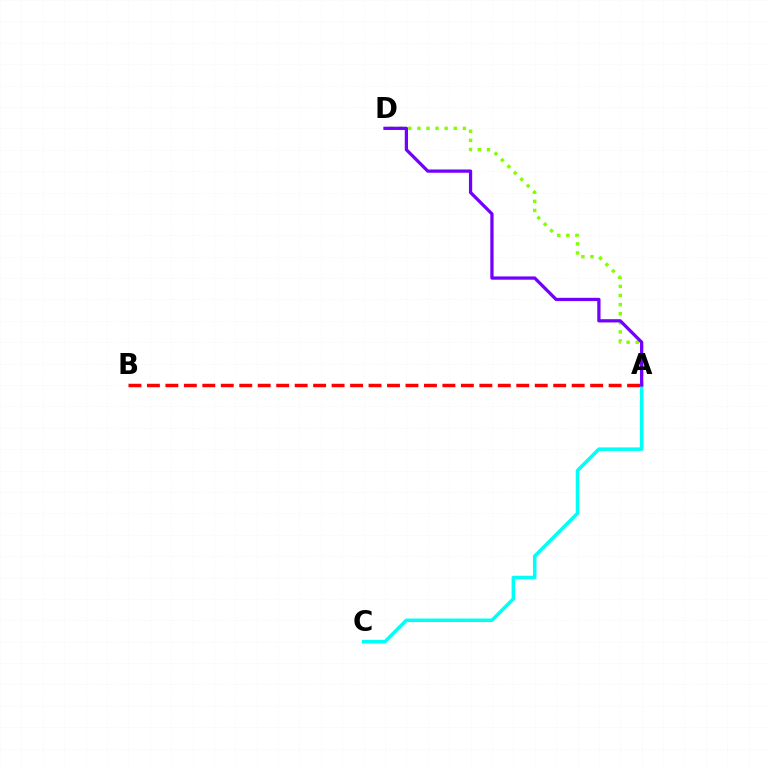{('A', 'C'): [{'color': '#00fff6', 'line_style': 'solid', 'thickness': 2.54}], ('A', 'D'): [{'color': '#84ff00', 'line_style': 'dotted', 'thickness': 2.47}, {'color': '#7200ff', 'line_style': 'solid', 'thickness': 2.35}], ('A', 'B'): [{'color': '#ff0000', 'line_style': 'dashed', 'thickness': 2.51}]}